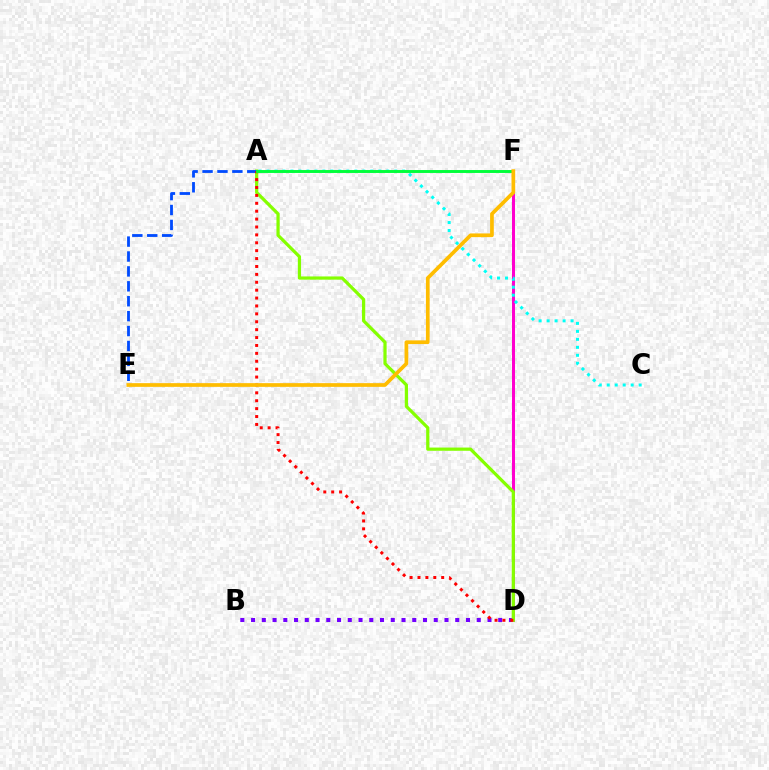{('B', 'D'): [{'color': '#7200ff', 'line_style': 'dotted', 'thickness': 2.92}], ('D', 'F'): [{'color': '#ff00cf', 'line_style': 'solid', 'thickness': 2.17}], ('A', 'D'): [{'color': '#84ff00', 'line_style': 'solid', 'thickness': 2.32}, {'color': '#ff0000', 'line_style': 'dotted', 'thickness': 2.15}], ('A', 'E'): [{'color': '#004bff', 'line_style': 'dashed', 'thickness': 2.03}], ('A', 'C'): [{'color': '#00fff6', 'line_style': 'dotted', 'thickness': 2.17}], ('A', 'F'): [{'color': '#00ff39', 'line_style': 'solid', 'thickness': 2.1}], ('E', 'F'): [{'color': '#ffbd00', 'line_style': 'solid', 'thickness': 2.67}]}